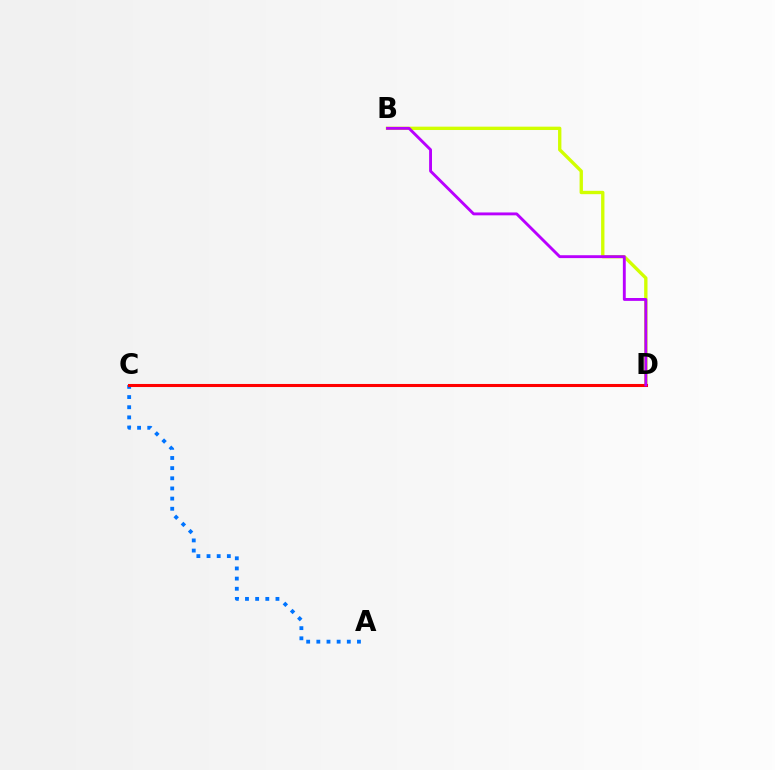{('B', 'D'): [{'color': '#d1ff00', 'line_style': 'solid', 'thickness': 2.41}, {'color': '#b900ff', 'line_style': 'solid', 'thickness': 2.07}], ('A', 'C'): [{'color': '#0074ff', 'line_style': 'dotted', 'thickness': 2.76}], ('C', 'D'): [{'color': '#00ff5c', 'line_style': 'dashed', 'thickness': 1.86}, {'color': '#ff0000', 'line_style': 'solid', 'thickness': 2.2}]}